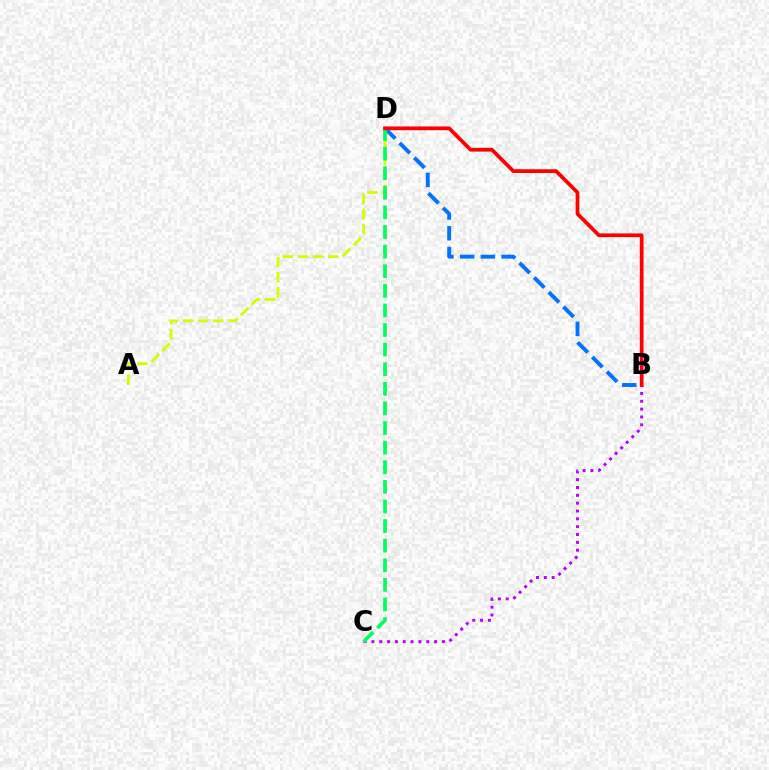{('A', 'D'): [{'color': '#d1ff00', 'line_style': 'dashed', 'thickness': 2.06}], ('B', 'C'): [{'color': '#b900ff', 'line_style': 'dotted', 'thickness': 2.13}], ('B', 'D'): [{'color': '#0074ff', 'line_style': 'dashed', 'thickness': 2.81}, {'color': '#ff0000', 'line_style': 'solid', 'thickness': 2.69}], ('C', 'D'): [{'color': '#00ff5c', 'line_style': 'dashed', 'thickness': 2.66}]}